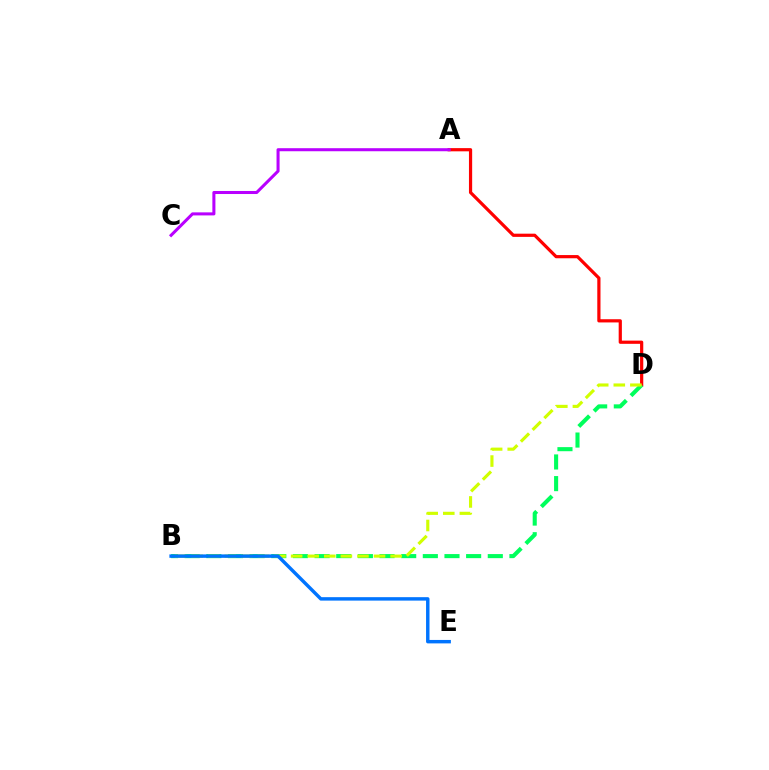{('A', 'D'): [{'color': '#ff0000', 'line_style': 'solid', 'thickness': 2.31}], ('B', 'D'): [{'color': '#00ff5c', 'line_style': 'dashed', 'thickness': 2.94}, {'color': '#d1ff00', 'line_style': 'dashed', 'thickness': 2.25}], ('A', 'C'): [{'color': '#b900ff', 'line_style': 'solid', 'thickness': 2.19}], ('B', 'E'): [{'color': '#0074ff', 'line_style': 'solid', 'thickness': 2.48}]}